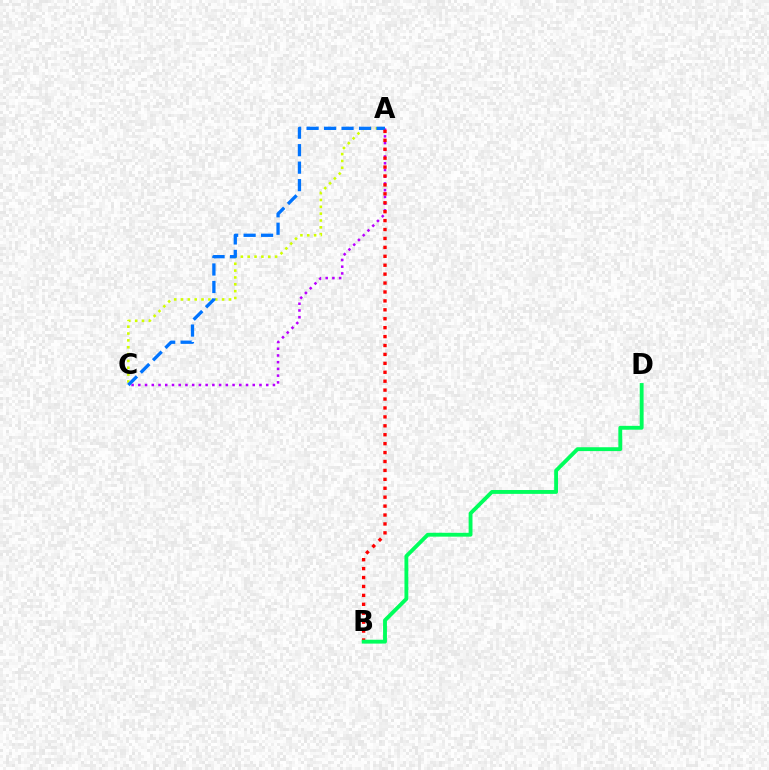{('A', 'C'): [{'color': '#b900ff', 'line_style': 'dotted', 'thickness': 1.83}, {'color': '#d1ff00', 'line_style': 'dotted', 'thickness': 1.86}, {'color': '#0074ff', 'line_style': 'dashed', 'thickness': 2.38}], ('A', 'B'): [{'color': '#ff0000', 'line_style': 'dotted', 'thickness': 2.42}], ('B', 'D'): [{'color': '#00ff5c', 'line_style': 'solid', 'thickness': 2.78}]}